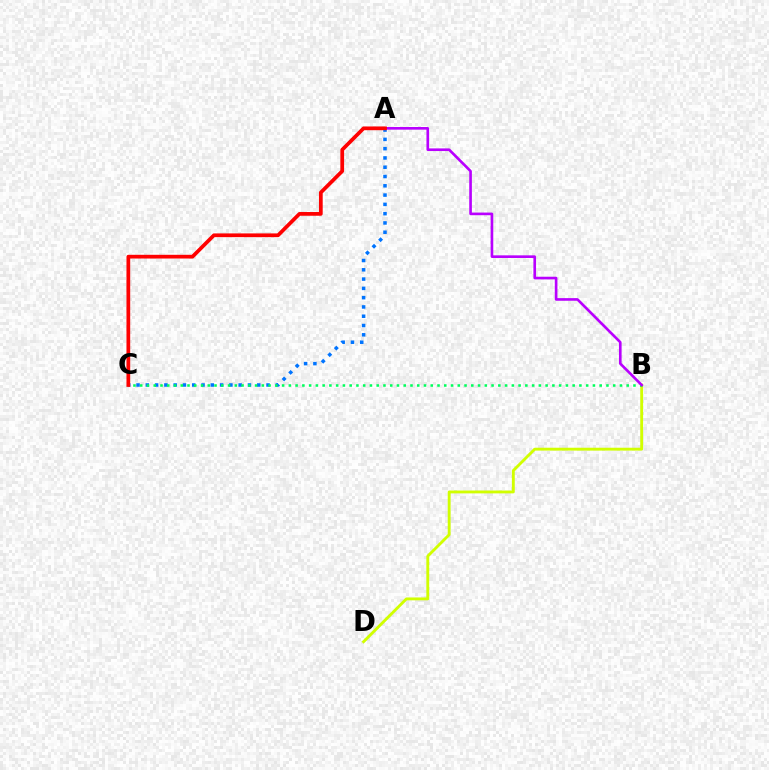{('A', 'C'): [{'color': '#0074ff', 'line_style': 'dotted', 'thickness': 2.52}, {'color': '#ff0000', 'line_style': 'solid', 'thickness': 2.69}], ('B', 'D'): [{'color': '#d1ff00', 'line_style': 'solid', 'thickness': 2.06}], ('B', 'C'): [{'color': '#00ff5c', 'line_style': 'dotted', 'thickness': 1.84}], ('A', 'B'): [{'color': '#b900ff', 'line_style': 'solid', 'thickness': 1.9}]}